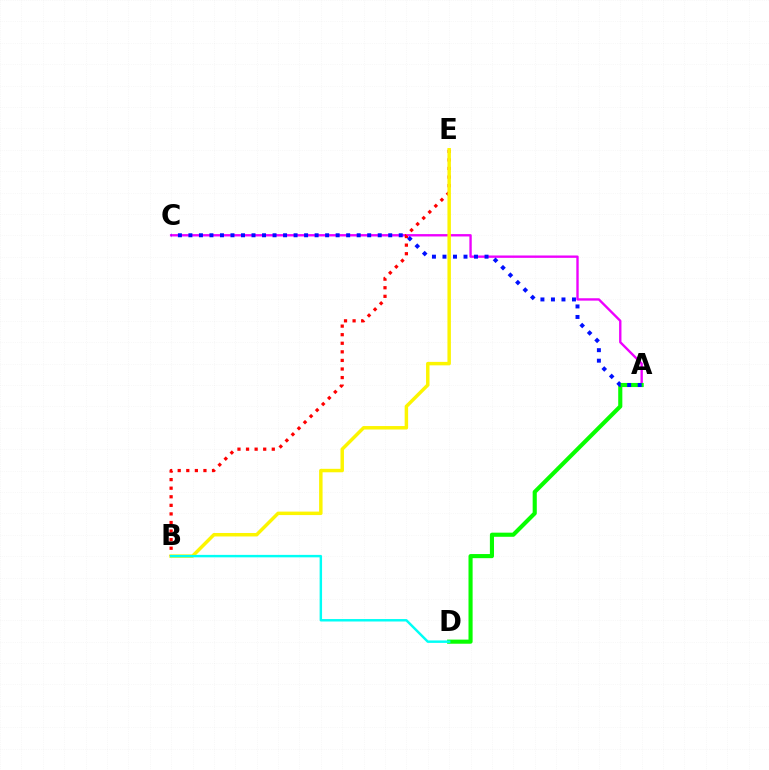{('A', 'C'): [{'color': '#ee00ff', 'line_style': 'solid', 'thickness': 1.7}, {'color': '#0010ff', 'line_style': 'dotted', 'thickness': 2.86}], ('A', 'D'): [{'color': '#08ff00', 'line_style': 'solid', 'thickness': 2.96}], ('B', 'E'): [{'color': '#ff0000', 'line_style': 'dotted', 'thickness': 2.33}, {'color': '#fcf500', 'line_style': 'solid', 'thickness': 2.49}], ('B', 'D'): [{'color': '#00fff6', 'line_style': 'solid', 'thickness': 1.76}]}